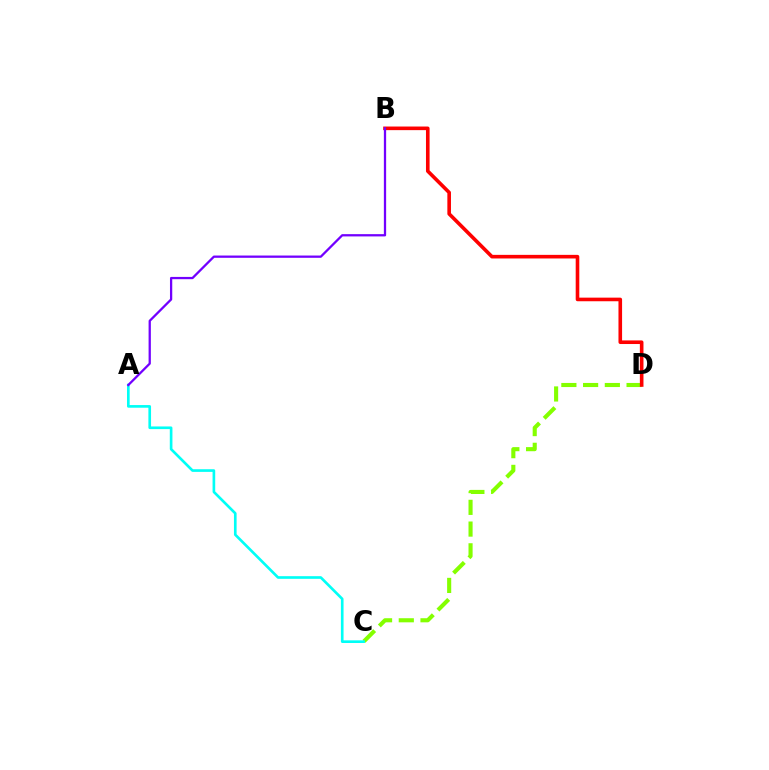{('C', 'D'): [{'color': '#84ff00', 'line_style': 'dashed', 'thickness': 2.95}], ('A', 'C'): [{'color': '#00fff6', 'line_style': 'solid', 'thickness': 1.91}], ('B', 'D'): [{'color': '#ff0000', 'line_style': 'solid', 'thickness': 2.6}], ('A', 'B'): [{'color': '#7200ff', 'line_style': 'solid', 'thickness': 1.64}]}